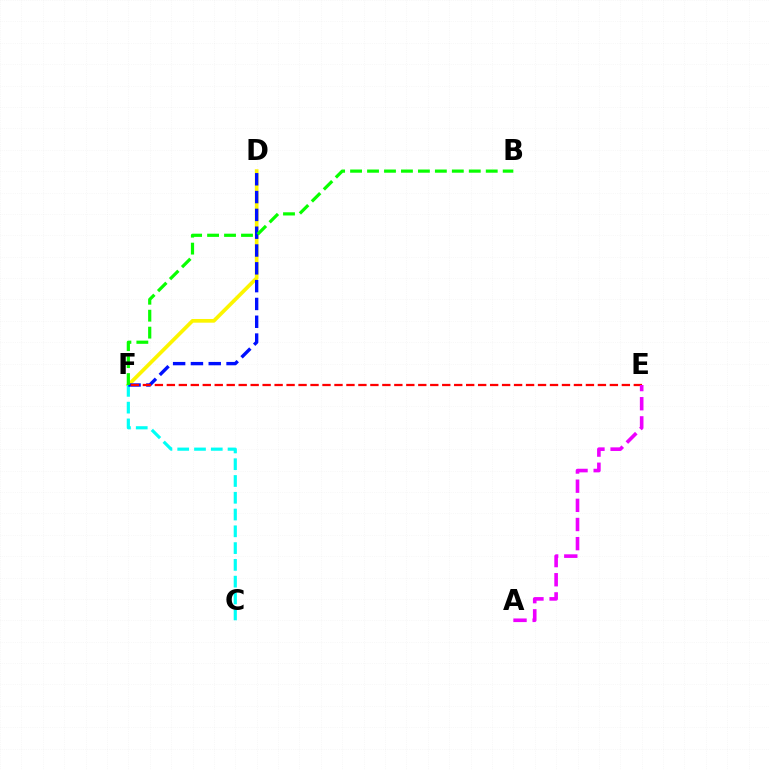{('D', 'F'): [{'color': '#fcf500', 'line_style': 'solid', 'thickness': 2.66}, {'color': '#0010ff', 'line_style': 'dashed', 'thickness': 2.42}], ('C', 'F'): [{'color': '#00fff6', 'line_style': 'dashed', 'thickness': 2.28}], ('E', 'F'): [{'color': '#ff0000', 'line_style': 'dashed', 'thickness': 1.63}], ('B', 'F'): [{'color': '#08ff00', 'line_style': 'dashed', 'thickness': 2.3}], ('A', 'E'): [{'color': '#ee00ff', 'line_style': 'dashed', 'thickness': 2.6}]}